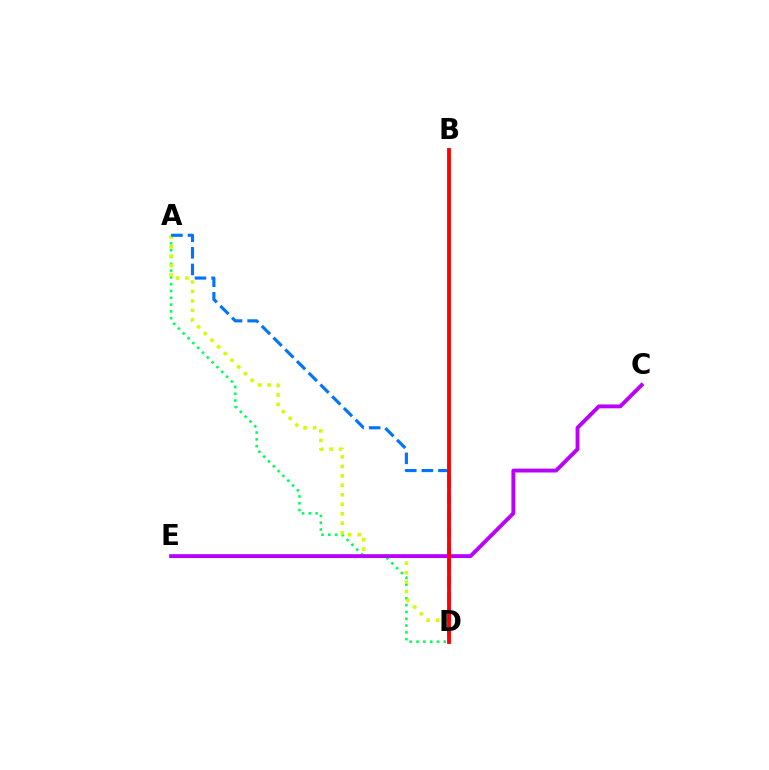{('A', 'D'): [{'color': '#00ff5c', 'line_style': 'dotted', 'thickness': 1.85}, {'color': '#d1ff00', 'line_style': 'dotted', 'thickness': 2.57}, {'color': '#0074ff', 'line_style': 'dashed', 'thickness': 2.25}], ('C', 'E'): [{'color': '#b900ff', 'line_style': 'solid', 'thickness': 2.78}], ('B', 'D'): [{'color': '#ff0000', 'line_style': 'solid', 'thickness': 2.76}]}